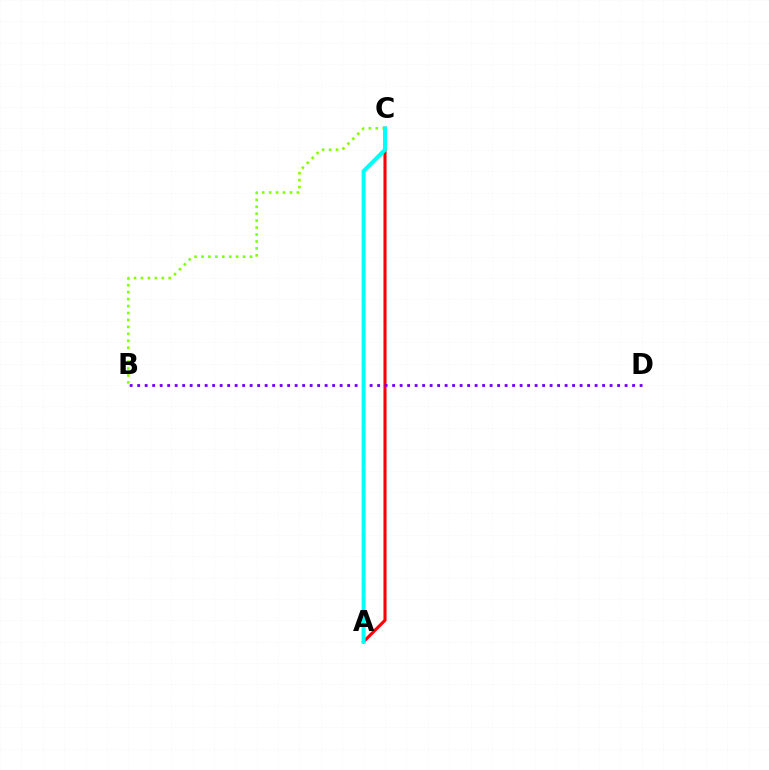{('B', 'C'): [{'color': '#84ff00', 'line_style': 'dotted', 'thickness': 1.89}], ('A', 'C'): [{'color': '#ff0000', 'line_style': 'solid', 'thickness': 2.22}, {'color': '#00fff6', 'line_style': 'solid', 'thickness': 2.88}], ('B', 'D'): [{'color': '#7200ff', 'line_style': 'dotted', 'thickness': 2.04}]}